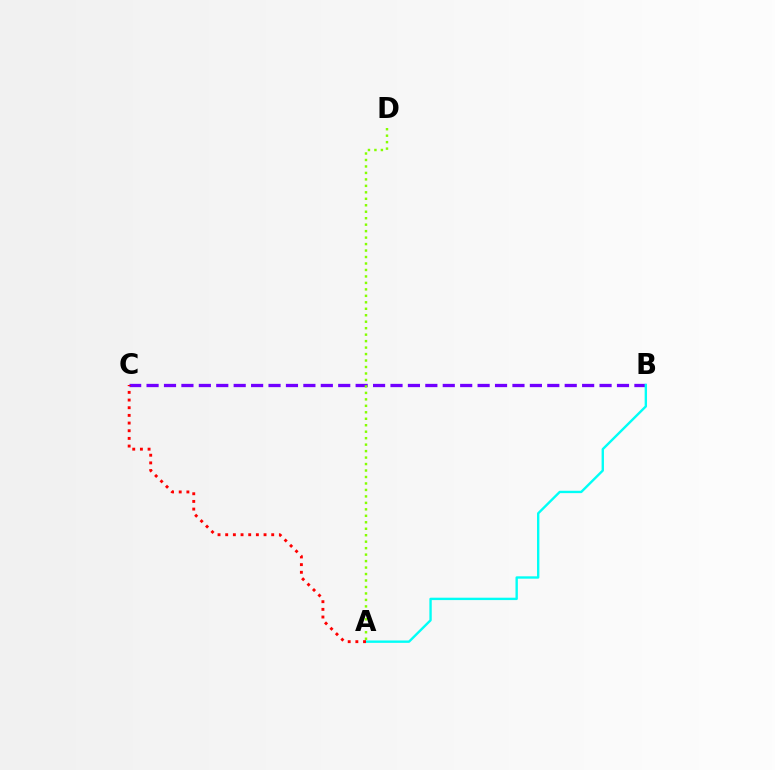{('B', 'C'): [{'color': '#7200ff', 'line_style': 'dashed', 'thickness': 2.37}], ('A', 'D'): [{'color': '#84ff00', 'line_style': 'dotted', 'thickness': 1.76}], ('A', 'B'): [{'color': '#00fff6', 'line_style': 'solid', 'thickness': 1.71}], ('A', 'C'): [{'color': '#ff0000', 'line_style': 'dotted', 'thickness': 2.08}]}